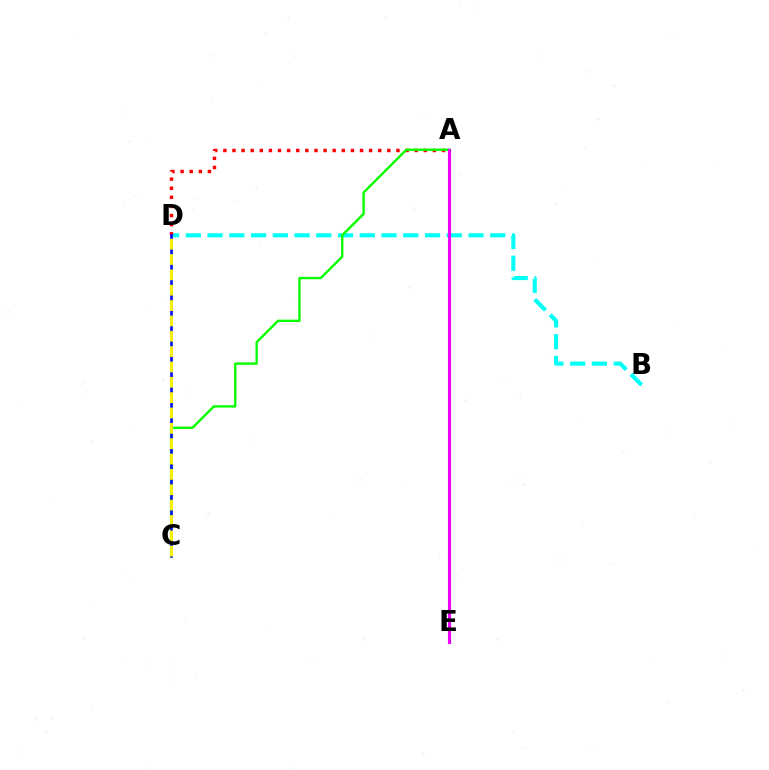{('B', 'D'): [{'color': '#00fff6', 'line_style': 'dashed', 'thickness': 2.95}], ('A', 'D'): [{'color': '#ff0000', 'line_style': 'dotted', 'thickness': 2.48}], ('A', 'C'): [{'color': '#08ff00', 'line_style': 'solid', 'thickness': 1.72}], ('C', 'D'): [{'color': '#0010ff', 'line_style': 'solid', 'thickness': 1.89}, {'color': '#fcf500', 'line_style': 'dashed', 'thickness': 2.09}], ('A', 'E'): [{'color': '#ee00ff', 'line_style': 'solid', 'thickness': 2.25}]}